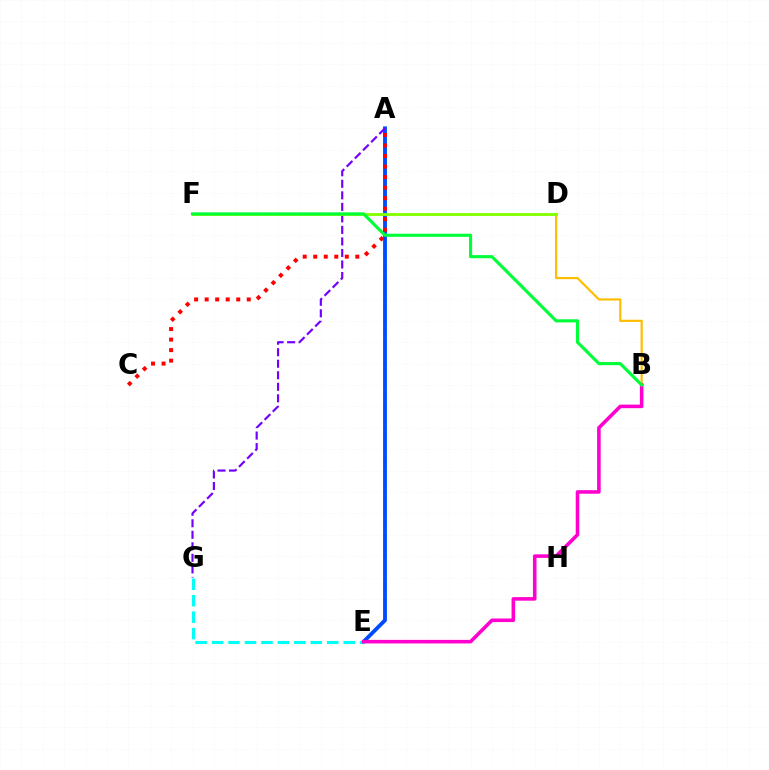{('B', 'D'): [{'color': '#ffbd00', 'line_style': 'solid', 'thickness': 1.57}], ('A', 'E'): [{'color': '#004bff', 'line_style': 'solid', 'thickness': 2.77}], ('A', 'G'): [{'color': '#7200ff', 'line_style': 'dashed', 'thickness': 1.57}], ('E', 'G'): [{'color': '#00fff6', 'line_style': 'dashed', 'thickness': 2.24}], ('B', 'E'): [{'color': '#ff00cf', 'line_style': 'solid', 'thickness': 2.56}], ('D', 'F'): [{'color': '#84ff00', 'line_style': 'solid', 'thickness': 2.06}], ('B', 'F'): [{'color': '#00ff39', 'line_style': 'solid', 'thickness': 2.25}], ('A', 'C'): [{'color': '#ff0000', 'line_style': 'dotted', 'thickness': 2.86}]}